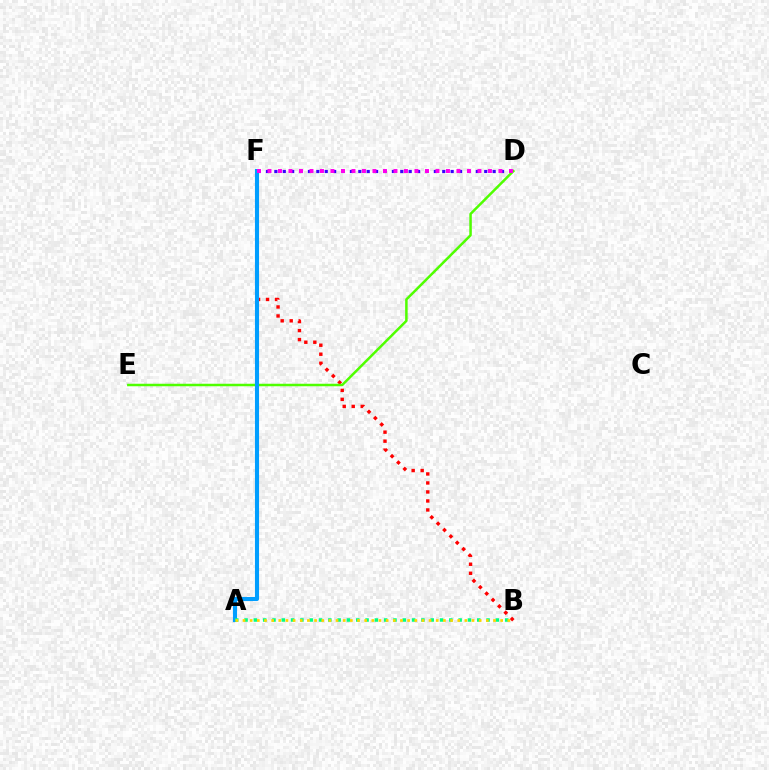{('B', 'F'): [{'color': '#ff0000', 'line_style': 'dotted', 'thickness': 2.45}], ('D', 'F'): [{'color': '#3700ff', 'line_style': 'dotted', 'thickness': 2.28}, {'color': '#ff00ed', 'line_style': 'dotted', 'thickness': 2.85}], ('D', 'E'): [{'color': '#4fff00', 'line_style': 'solid', 'thickness': 1.8}], ('A', 'F'): [{'color': '#009eff', 'line_style': 'solid', 'thickness': 2.94}], ('A', 'B'): [{'color': '#00ff86', 'line_style': 'dotted', 'thickness': 2.53}, {'color': '#ffd500', 'line_style': 'dotted', 'thickness': 1.94}]}